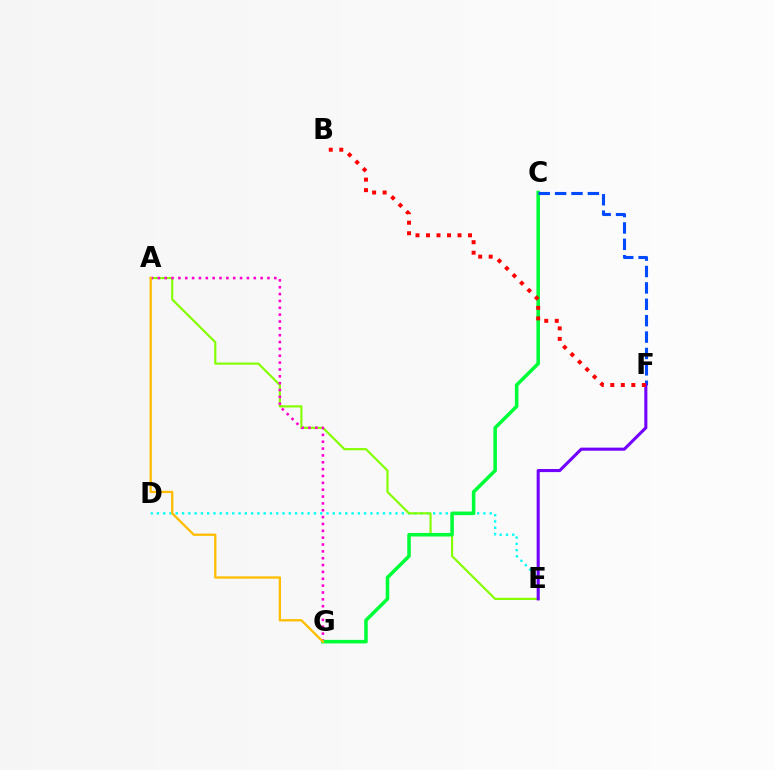{('D', 'E'): [{'color': '#00fff6', 'line_style': 'dotted', 'thickness': 1.71}], ('A', 'E'): [{'color': '#84ff00', 'line_style': 'solid', 'thickness': 1.55}], ('A', 'G'): [{'color': '#ff00cf', 'line_style': 'dotted', 'thickness': 1.86}, {'color': '#ffbd00', 'line_style': 'solid', 'thickness': 1.65}], ('C', 'G'): [{'color': '#00ff39', 'line_style': 'solid', 'thickness': 2.56}], ('C', 'F'): [{'color': '#004bff', 'line_style': 'dashed', 'thickness': 2.23}], ('E', 'F'): [{'color': '#7200ff', 'line_style': 'solid', 'thickness': 2.22}], ('B', 'F'): [{'color': '#ff0000', 'line_style': 'dotted', 'thickness': 2.86}]}